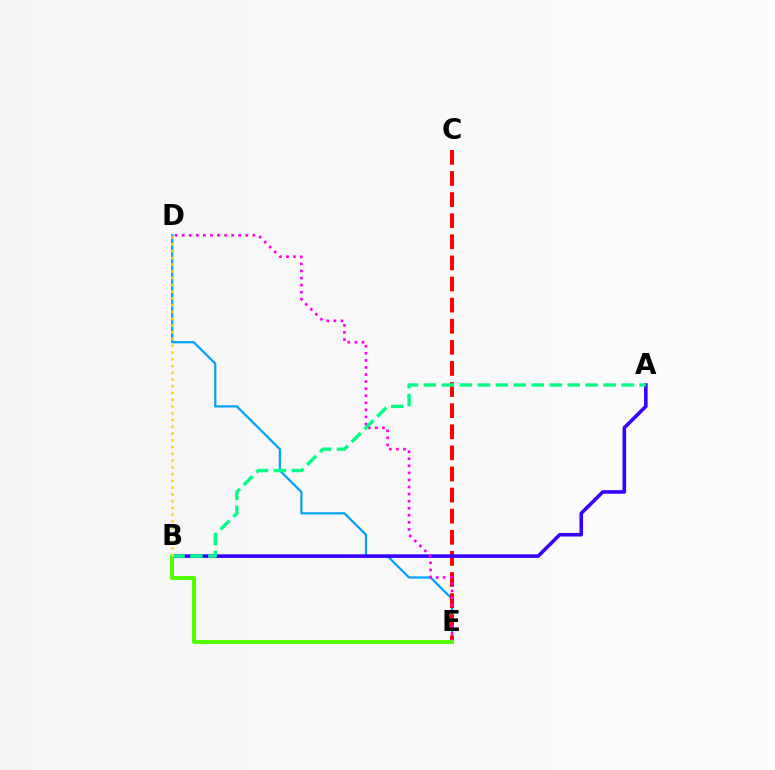{('D', 'E'): [{'color': '#009eff', 'line_style': 'solid', 'thickness': 1.58}, {'color': '#ff00ed', 'line_style': 'dotted', 'thickness': 1.92}], ('C', 'E'): [{'color': '#ff0000', 'line_style': 'dashed', 'thickness': 2.87}], ('A', 'B'): [{'color': '#3700ff', 'line_style': 'solid', 'thickness': 2.58}, {'color': '#00ff86', 'line_style': 'dashed', 'thickness': 2.44}], ('B', 'E'): [{'color': '#4fff00', 'line_style': 'solid', 'thickness': 2.81}], ('B', 'D'): [{'color': '#ffd500', 'line_style': 'dotted', 'thickness': 1.84}]}